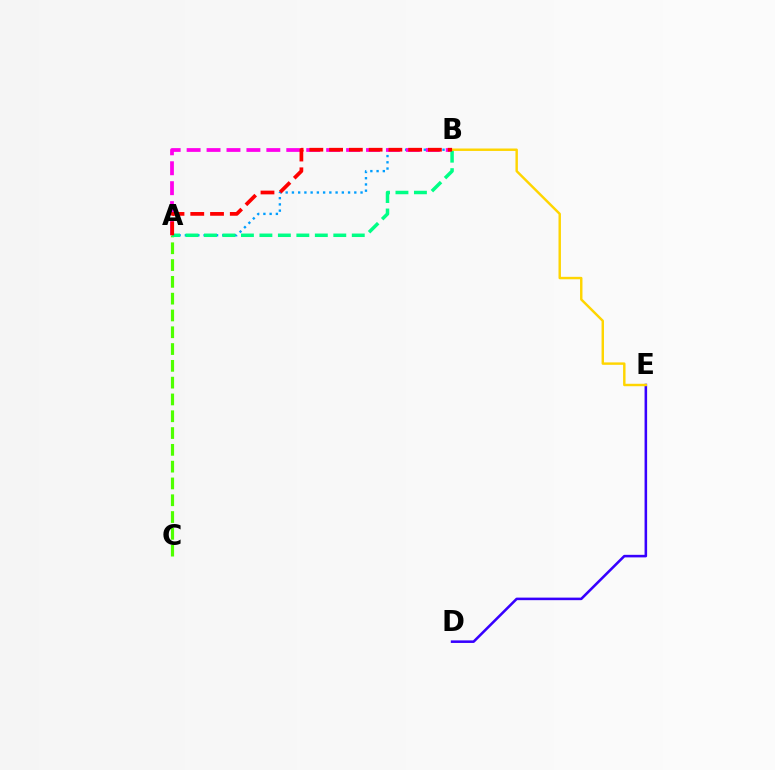{('A', 'B'): [{'color': '#009eff', 'line_style': 'dotted', 'thickness': 1.7}, {'color': '#ff00ed', 'line_style': 'dashed', 'thickness': 2.71}, {'color': '#00ff86', 'line_style': 'dashed', 'thickness': 2.51}, {'color': '#ff0000', 'line_style': 'dashed', 'thickness': 2.68}], ('A', 'C'): [{'color': '#4fff00', 'line_style': 'dashed', 'thickness': 2.28}], ('D', 'E'): [{'color': '#3700ff', 'line_style': 'solid', 'thickness': 1.84}], ('B', 'E'): [{'color': '#ffd500', 'line_style': 'solid', 'thickness': 1.75}]}